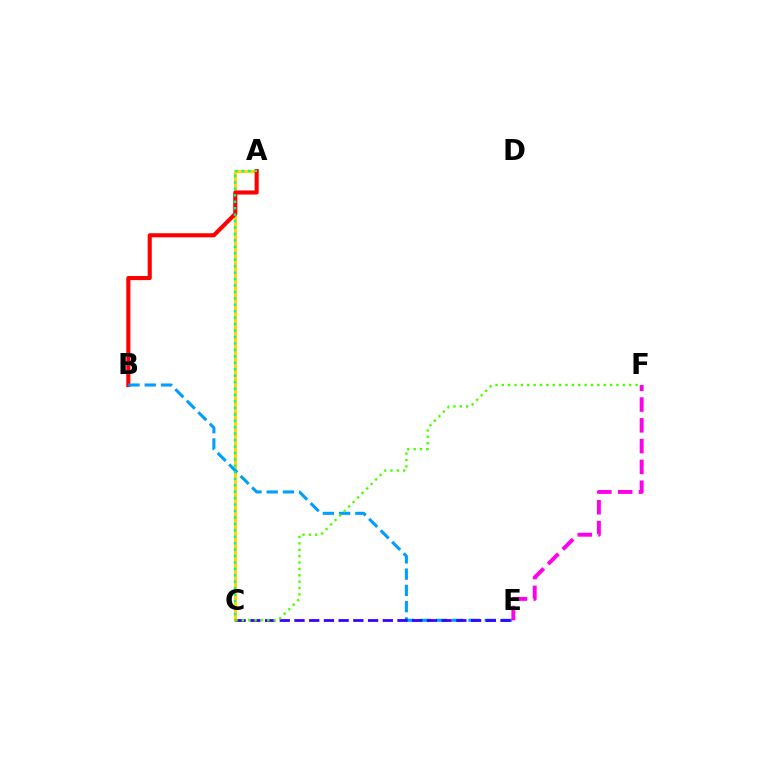{('A', 'C'): [{'color': '#ffd500', 'line_style': 'solid', 'thickness': 2.23}, {'color': '#00ff86', 'line_style': 'dotted', 'thickness': 1.75}], ('A', 'B'): [{'color': '#ff0000', 'line_style': 'solid', 'thickness': 2.95}], ('B', 'E'): [{'color': '#009eff', 'line_style': 'dashed', 'thickness': 2.21}], ('C', 'E'): [{'color': '#3700ff', 'line_style': 'dashed', 'thickness': 2.0}], ('E', 'F'): [{'color': '#ff00ed', 'line_style': 'dashed', 'thickness': 2.82}], ('C', 'F'): [{'color': '#4fff00', 'line_style': 'dotted', 'thickness': 1.73}]}